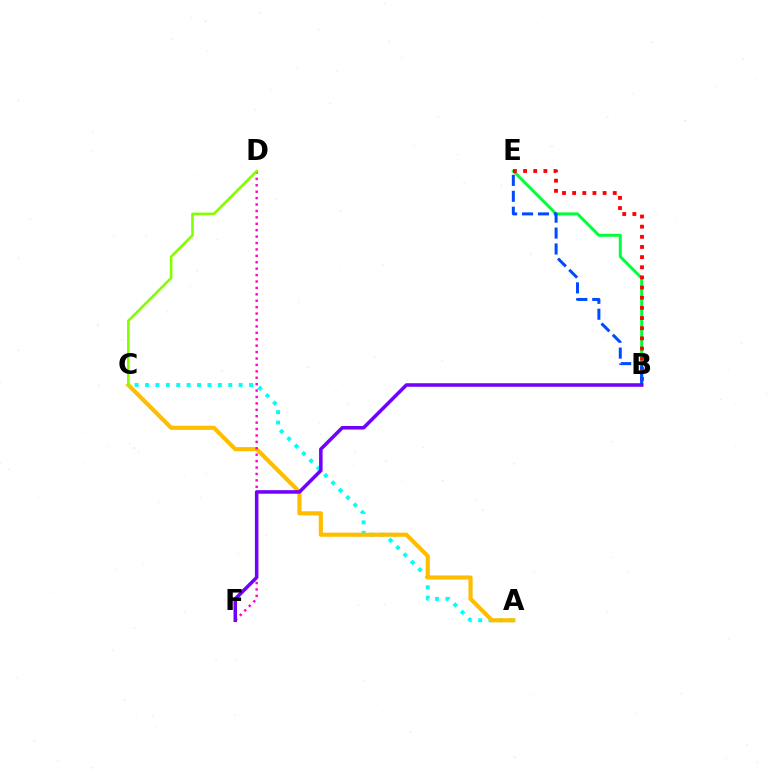{('A', 'C'): [{'color': '#00fff6', 'line_style': 'dotted', 'thickness': 2.83}, {'color': '#ffbd00', 'line_style': 'solid', 'thickness': 2.98}], ('B', 'E'): [{'color': '#00ff39', 'line_style': 'solid', 'thickness': 2.13}, {'color': '#ff0000', 'line_style': 'dotted', 'thickness': 2.76}, {'color': '#004bff', 'line_style': 'dashed', 'thickness': 2.16}], ('D', 'F'): [{'color': '#ff00cf', 'line_style': 'dotted', 'thickness': 1.74}], ('C', 'D'): [{'color': '#84ff00', 'line_style': 'solid', 'thickness': 1.89}], ('B', 'F'): [{'color': '#7200ff', 'line_style': 'solid', 'thickness': 2.55}]}